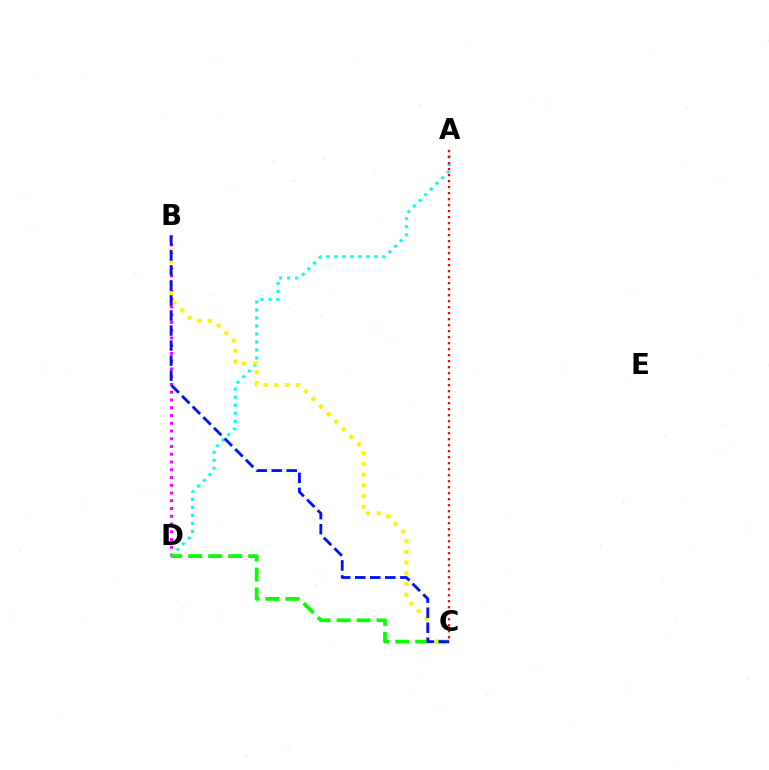{('B', 'D'): [{'color': '#ee00ff', 'line_style': 'dotted', 'thickness': 2.11}], ('A', 'D'): [{'color': '#00fff6', 'line_style': 'dotted', 'thickness': 2.17}], ('C', 'D'): [{'color': '#08ff00', 'line_style': 'dashed', 'thickness': 2.72}], ('A', 'C'): [{'color': '#ff0000', 'line_style': 'dotted', 'thickness': 1.63}], ('B', 'C'): [{'color': '#fcf500', 'line_style': 'dotted', 'thickness': 2.92}, {'color': '#0010ff', 'line_style': 'dashed', 'thickness': 2.04}]}